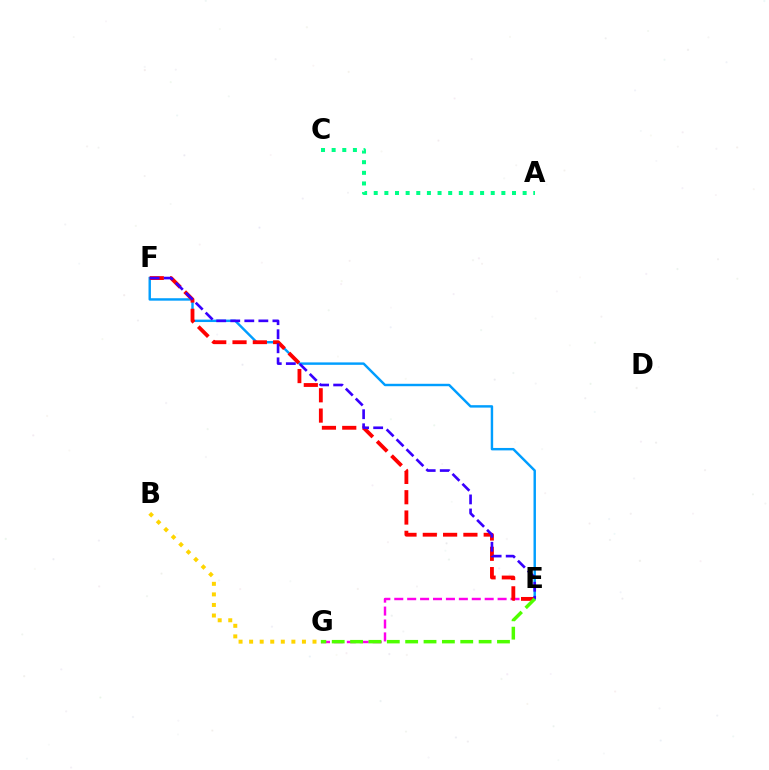{('E', 'F'): [{'color': '#009eff', 'line_style': 'solid', 'thickness': 1.75}, {'color': '#ff0000', 'line_style': 'dashed', 'thickness': 2.76}, {'color': '#3700ff', 'line_style': 'dashed', 'thickness': 1.91}], ('A', 'C'): [{'color': '#00ff86', 'line_style': 'dotted', 'thickness': 2.89}], ('E', 'G'): [{'color': '#ff00ed', 'line_style': 'dashed', 'thickness': 1.75}, {'color': '#4fff00', 'line_style': 'dashed', 'thickness': 2.49}], ('B', 'G'): [{'color': '#ffd500', 'line_style': 'dotted', 'thickness': 2.87}]}